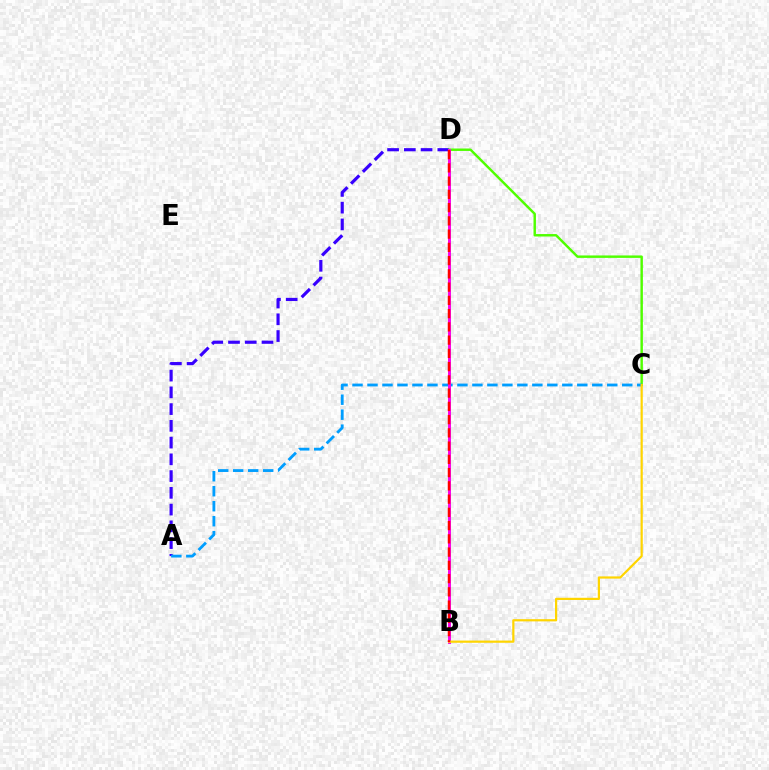{('A', 'D'): [{'color': '#3700ff', 'line_style': 'dashed', 'thickness': 2.28}], ('B', 'D'): [{'color': '#00ff86', 'line_style': 'solid', 'thickness': 1.8}, {'color': '#ff00ed', 'line_style': 'solid', 'thickness': 2.1}, {'color': '#ff0000', 'line_style': 'dashed', 'thickness': 1.8}], ('C', 'D'): [{'color': '#4fff00', 'line_style': 'solid', 'thickness': 1.76}], ('A', 'C'): [{'color': '#009eff', 'line_style': 'dashed', 'thickness': 2.04}], ('B', 'C'): [{'color': '#ffd500', 'line_style': 'solid', 'thickness': 1.59}]}